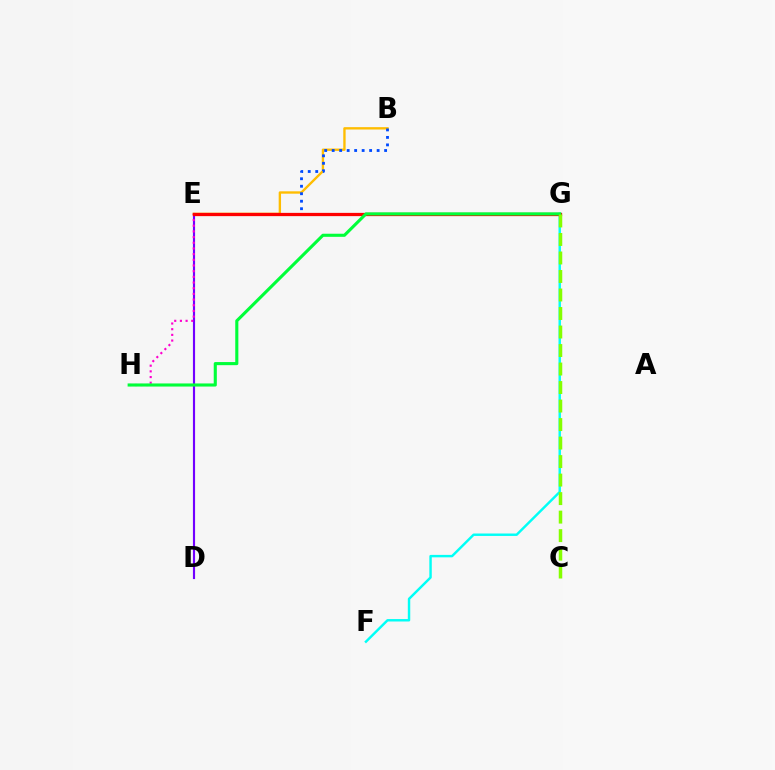{('B', 'E'): [{'color': '#ffbd00', 'line_style': 'solid', 'thickness': 1.7}, {'color': '#004bff', 'line_style': 'dotted', 'thickness': 2.04}], ('D', 'E'): [{'color': '#7200ff', 'line_style': 'solid', 'thickness': 1.54}], ('E', 'H'): [{'color': '#ff00cf', 'line_style': 'dotted', 'thickness': 1.54}], ('F', 'G'): [{'color': '#00fff6', 'line_style': 'solid', 'thickness': 1.75}], ('E', 'G'): [{'color': '#ff0000', 'line_style': 'solid', 'thickness': 2.34}], ('G', 'H'): [{'color': '#00ff39', 'line_style': 'solid', 'thickness': 2.23}], ('C', 'G'): [{'color': '#84ff00', 'line_style': 'dashed', 'thickness': 2.51}]}